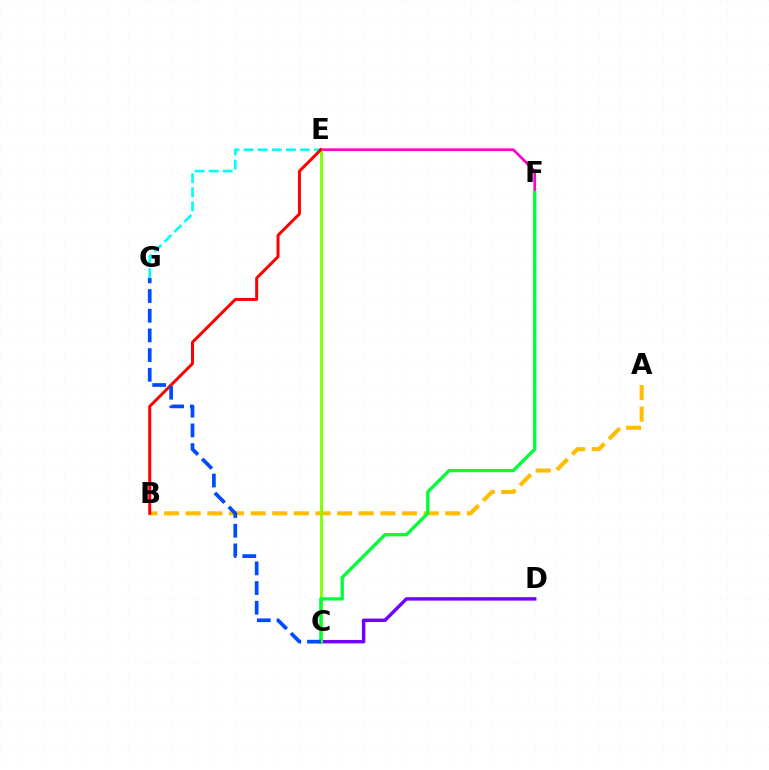{('A', 'B'): [{'color': '#ffbd00', 'line_style': 'dashed', 'thickness': 2.94}], ('E', 'G'): [{'color': '#00fff6', 'line_style': 'dashed', 'thickness': 1.91}], ('C', 'D'): [{'color': '#7200ff', 'line_style': 'solid', 'thickness': 2.47}], ('E', 'F'): [{'color': '#ff00cf', 'line_style': 'solid', 'thickness': 1.92}], ('C', 'E'): [{'color': '#84ff00', 'line_style': 'solid', 'thickness': 2.08}], ('B', 'E'): [{'color': '#ff0000', 'line_style': 'solid', 'thickness': 2.14}], ('C', 'F'): [{'color': '#00ff39', 'line_style': 'solid', 'thickness': 2.37}], ('C', 'G'): [{'color': '#004bff', 'line_style': 'dashed', 'thickness': 2.67}]}